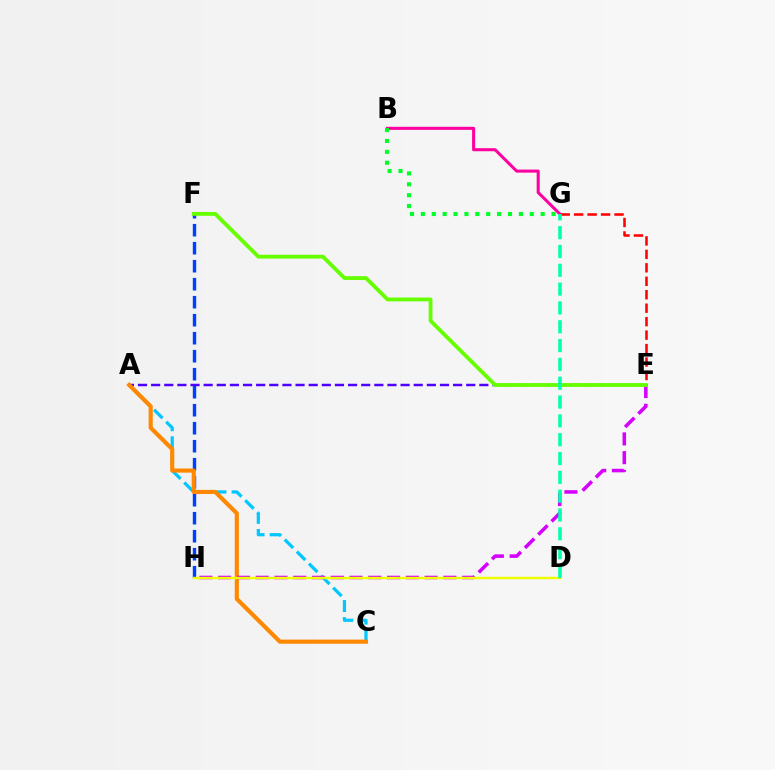{('F', 'H'): [{'color': '#003fff', 'line_style': 'dashed', 'thickness': 2.45}], ('A', 'C'): [{'color': '#00c7ff', 'line_style': 'dashed', 'thickness': 2.32}, {'color': '#ff8800', 'line_style': 'solid', 'thickness': 2.97}], ('A', 'E'): [{'color': '#4f00ff', 'line_style': 'dashed', 'thickness': 1.78}], ('E', 'H'): [{'color': '#d600ff', 'line_style': 'dashed', 'thickness': 2.55}], ('B', 'G'): [{'color': '#ff00a0', 'line_style': 'solid', 'thickness': 2.2}, {'color': '#00ff27', 'line_style': 'dotted', 'thickness': 2.96}], ('E', 'G'): [{'color': '#ff0000', 'line_style': 'dashed', 'thickness': 1.83}], ('D', 'H'): [{'color': '#eeff00', 'line_style': 'solid', 'thickness': 1.74}], ('E', 'F'): [{'color': '#66ff00', 'line_style': 'solid', 'thickness': 2.75}], ('D', 'G'): [{'color': '#00ffaf', 'line_style': 'dashed', 'thickness': 2.56}]}